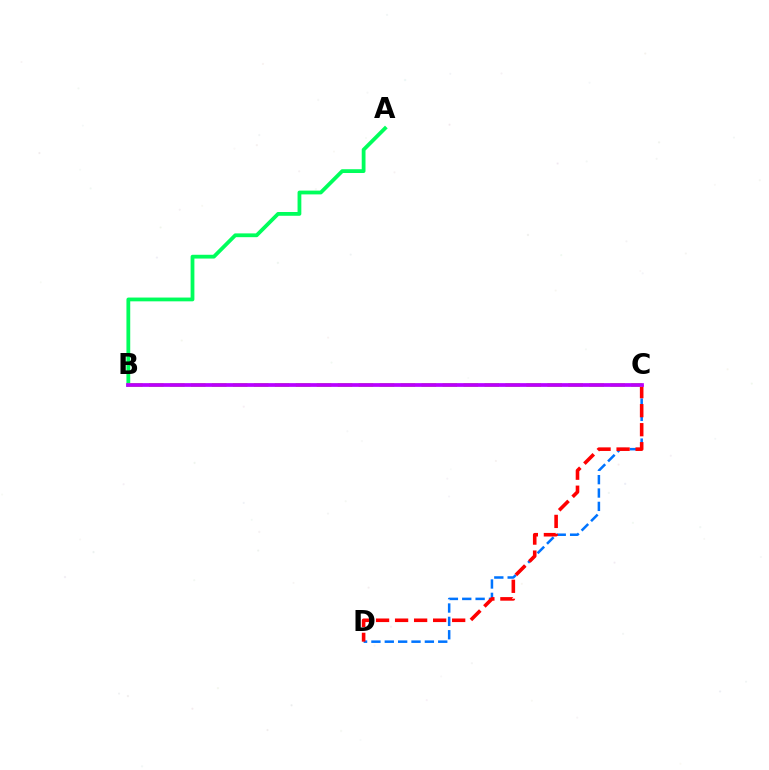{('C', 'D'): [{'color': '#0074ff', 'line_style': 'dashed', 'thickness': 1.82}, {'color': '#ff0000', 'line_style': 'dashed', 'thickness': 2.58}], ('A', 'B'): [{'color': '#00ff5c', 'line_style': 'solid', 'thickness': 2.73}], ('B', 'C'): [{'color': '#d1ff00', 'line_style': 'dashed', 'thickness': 2.85}, {'color': '#b900ff', 'line_style': 'solid', 'thickness': 2.68}]}